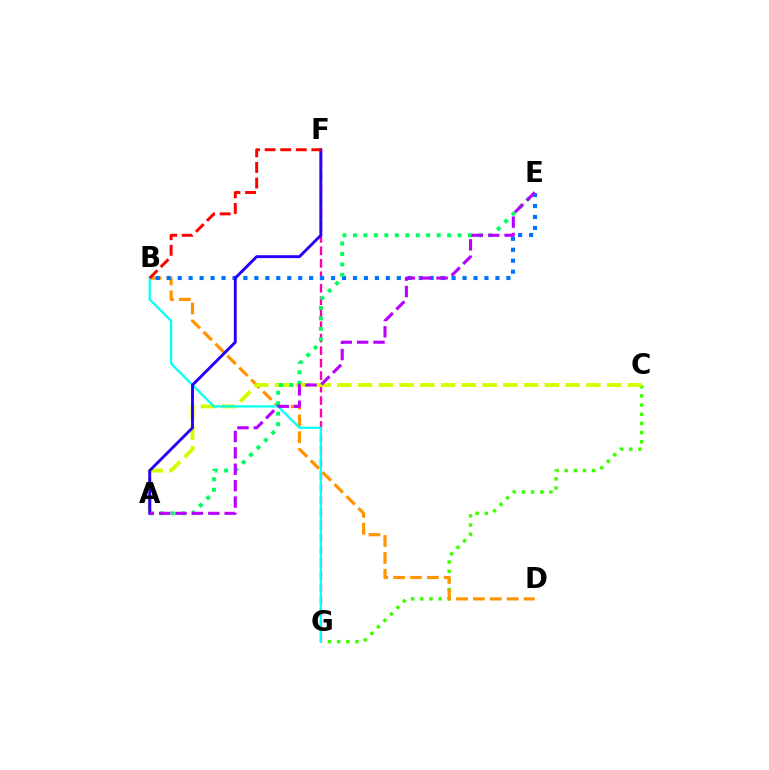{('F', 'G'): [{'color': '#ff00ac', 'line_style': 'dashed', 'thickness': 1.7}], ('C', 'G'): [{'color': '#3dff00', 'line_style': 'dotted', 'thickness': 2.49}], ('B', 'D'): [{'color': '#ff9400', 'line_style': 'dashed', 'thickness': 2.29}], ('A', 'C'): [{'color': '#d1ff00', 'line_style': 'dashed', 'thickness': 2.82}], ('B', 'E'): [{'color': '#0074ff', 'line_style': 'dotted', 'thickness': 2.98}], ('A', 'E'): [{'color': '#00ff5c', 'line_style': 'dotted', 'thickness': 2.84}, {'color': '#b900ff', 'line_style': 'dashed', 'thickness': 2.23}], ('B', 'G'): [{'color': '#00fff6', 'line_style': 'solid', 'thickness': 1.6}], ('A', 'F'): [{'color': '#2500ff', 'line_style': 'solid', 'thickness': 2.09}], ('B', 'F'): [{'color': '#ff0000', 'line_style': 'dashed', 'thickness': 2.12}]}